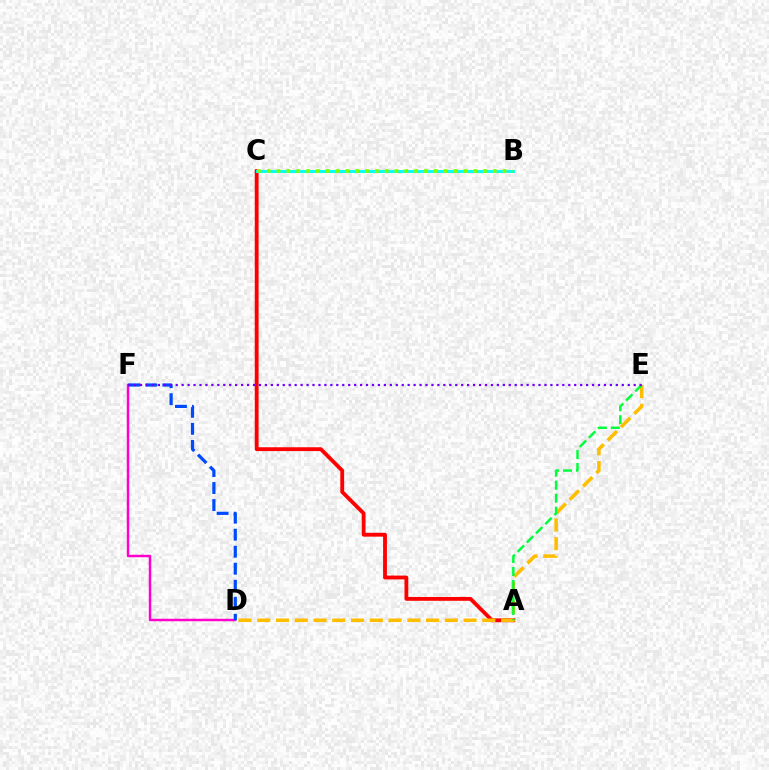{('A', 'C'): [{'color': '#ff0000', 'line_style': 'solid', 'thickness': 2.76}], ('D', 'F'): [{'color': '#ff00cf', 'line_style': 'solid', 'thickness': 1.78}, {'color': '#004bff', 'line_style': 'dashed', 'thickness': 2.31}], ('D', 'E'): [{'color': '#ffbd00', 'line_style': 'dashed', 'thickness': 2.55}], ('B', 'C'): [{'color': '#00fff6', 'line_style': 'solid', 'thickness': 2.1}, {'color': '#84ff00', 'line_style': 'dotted', 'thickness': 2.67}], ('A', 'E'): [{'color': '#00ff39', 'line_style': 'dashed', 'thickness': 1.77}], ('E', 'F'): [{'color': '#7200ff', 'line_style': 'dotted', 'thickness': 1.62}]}